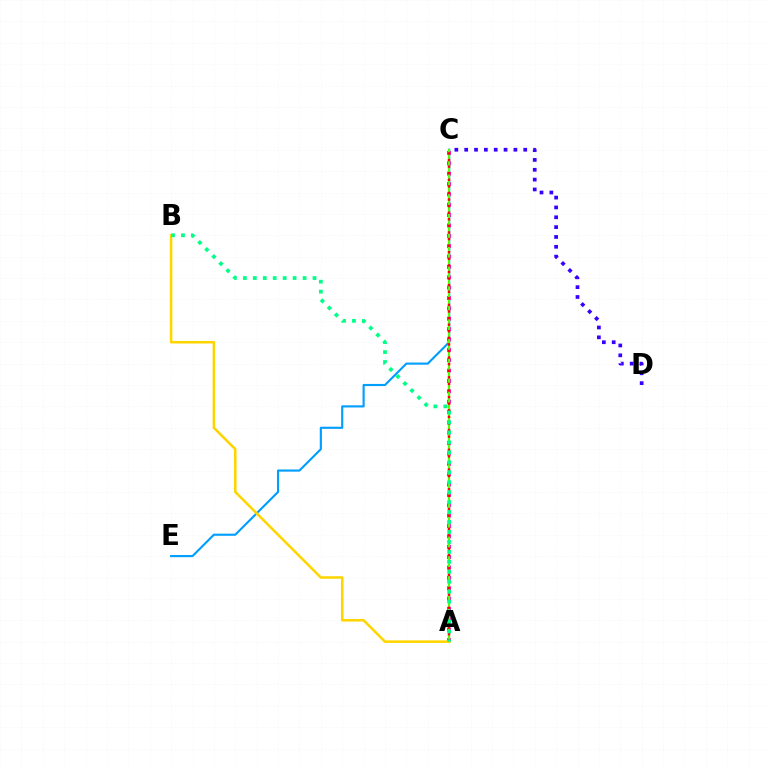{('C', 'E'): [{'color': '#009eff', 'line_style': 'solid', 'thickness': 1.54}], ('A', 'C'): [{'color': '#ff00ed', 'line_style': 'dotted', 'thickness': 2.82}, {'color': '#4fff00', 'line_style': 'solid', 'thickness': 1.56}, {'color': '#ff0000', 'line_style': 'dotted', 'thickness': 1.79}], ('A', 'B'): [{'color': '#ffd500', 'line_style': 'solid', 'thickness': 1.84}, {'color': '#00ff86', 'line_style': 'dotted', 'thickness': 2.7}], ('C', 'D'): [{'color': '#3700ff', 'line_style': 'dotted', 'thickness': 2.67}]}